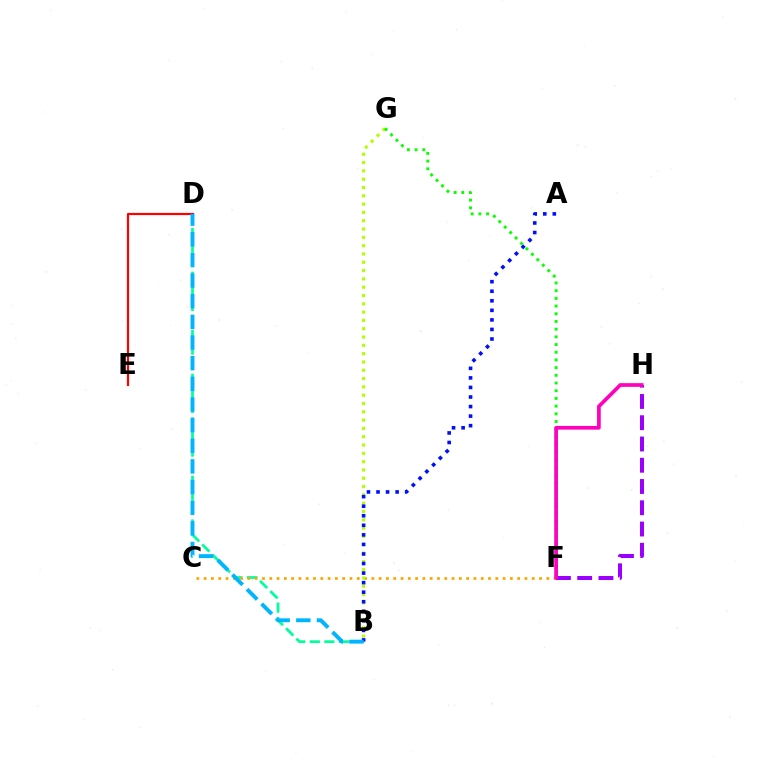{('B', 'D'): [{'color': '#00ff9d', 'line_style': 'dashed', 'thickness': 1.98}, {'color': '#00b5ff', 'line_style': 'dashed', 'thickness': 2.8}], ('C', 'F'): [{'color': '#ffa500', 'line_style': 'dotted', 'thickness': 1.98}], ('F', 'H'): [{'color': '#9b00ff', 'line_style': 'dashed', 'thickness': 2.89}, {'color': '#ff00bd', 'line_style': 'solid', 'thickness': 2.66}], ('B', 'G'): [{'color': '#b3ff00', 'line_style': 'dotted', 'thickness': 2.26}], ('D', 'E'): [{'color': '#ff0000', 'line_style': 'solid', 'thickness': 1.57}], ('F', 'G'): [{'color': '#08ff00', 'line_style': 'dotted', 'thickness': 2.09}], ('A', 'B'): [{'color': '#0010ff', 'line_style': 'dotted', 'thickness': 2.6}]}